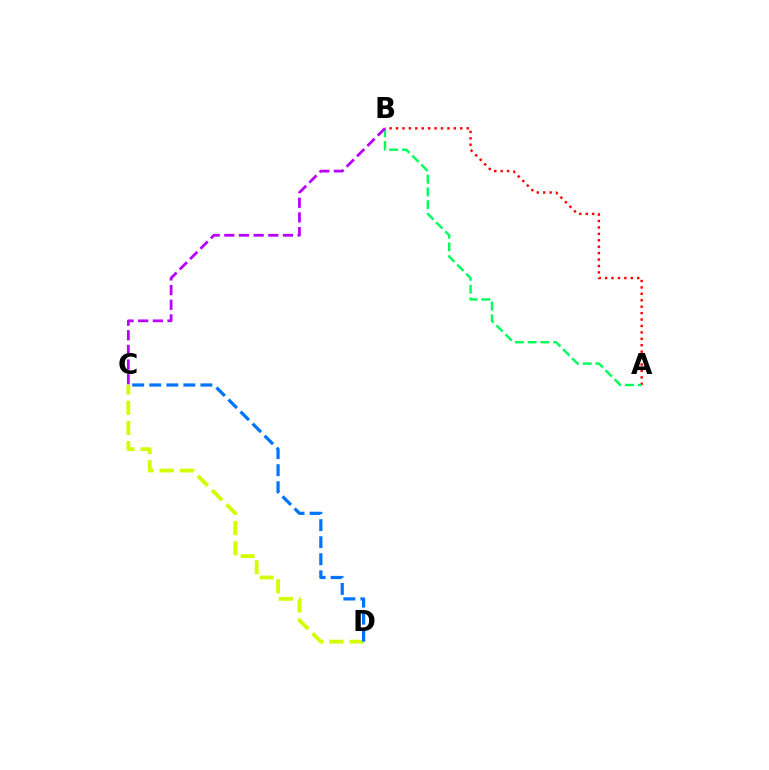{('A', 'B'): [{'color': '#ff0000', 'line_style': 'dotted', 'thickness': 1.75}, {'color': '#00ff5c', 'line_style': 'dashed', 'thickness': 1.73}], ('B', 'C'): [{'color': '#b900ff', 'line_style': 'dashed', 'thickness': 1.99}], ('C', 'D'): [{'color': '#d1ff00', 'line_style': 'dashed', 'thickness': 2.75}, {'color': '#0074ff', 'line_style': 'dashed', 'thickness': 2.31}]}